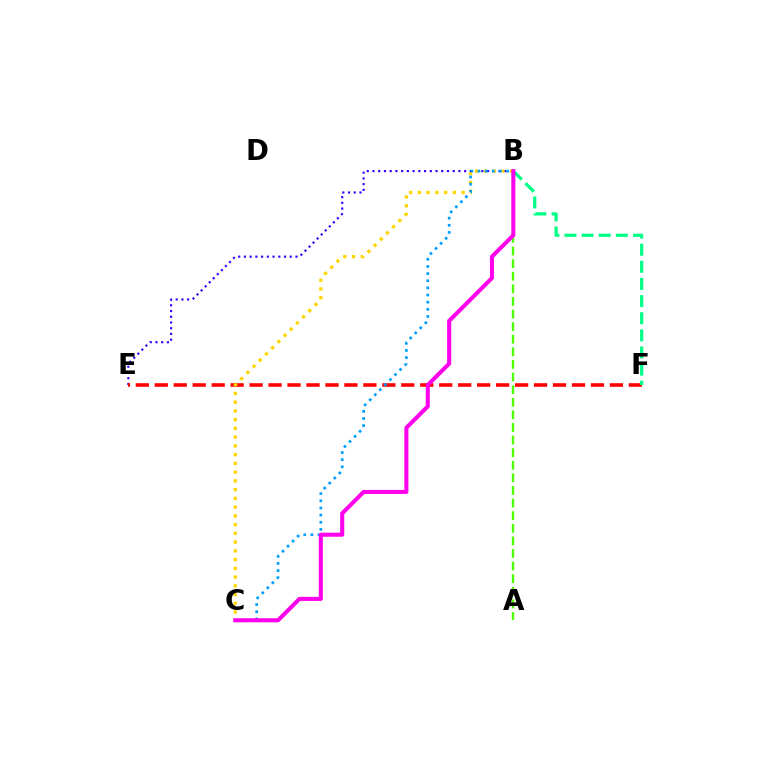{('B', 'E'): [{'color': '#3700ff', 'line_style': 'dotted', 'thickness': 1.56}], ('E', 'F'): [{'color': '#ff0000', 'line_style': 'dashed', 'thickness': 2.58}], ('B', 'F'): [{'color': '#00ff86', 'line_style': 'dashed', 'thickness': 2.33}], ('B', 'C'): [{'color': '#ffd500', 'line_style': 'dotted', 'thickness': 2.38}, {'color': '#009eff', 'line_style': 'dotted', 'thickness': 1.94}, {'color': '#ff00ed', 'line_style': 'solid', 'thickness': 2.92}], ('A', 'B'): [{'color': '#4fff00', 'line_style': 'dashed', 'thickness': 1.71}]}